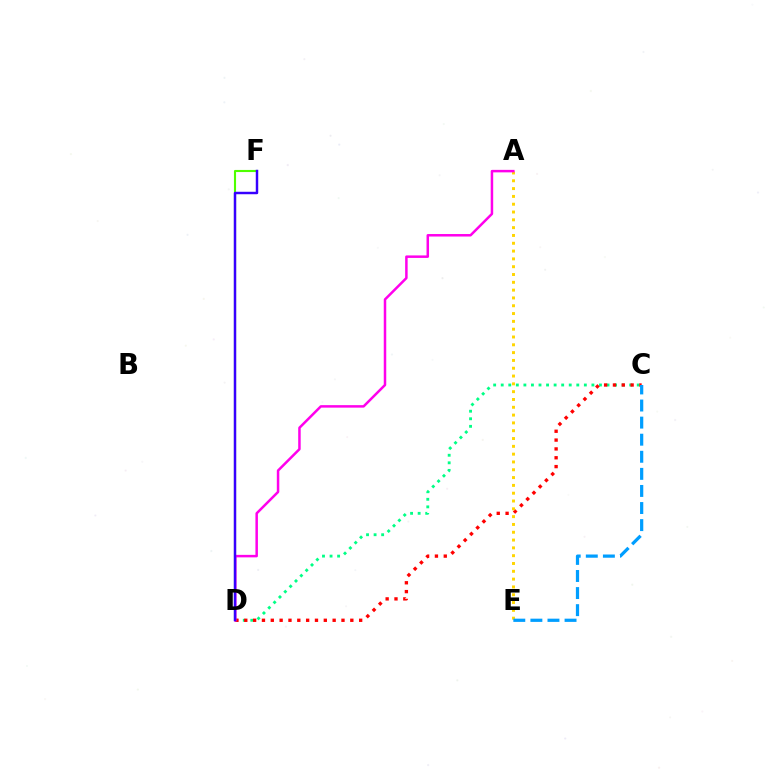{('D', 'F'): [{'color': '#4fff00', 'line_style': 'solid', 'thickness': 1.52}, {'color': '#3700ff', 'line_style': 'solid', 'thickness': 1.77}], ('C', 'D'): [{'color': '#00ff86', 'line_style': 'dotted', 'thickness': 2.05}, {'color': '#ff0000', 'line_style': 'dotted', 'thickness': 2.4}], ('A', 'E'): [{'color': '#ffd500', 'line_style': 'dotted', 'thickness': 2.12}], ('A', 'D'): [{'color': '#ff00ed', 'line_style': 'solid', 'thickness': 1.8}], ('C', 'E'): [{'color': '#009eff', 'line_style': 'dashed', 'thickness': 2.32}]}